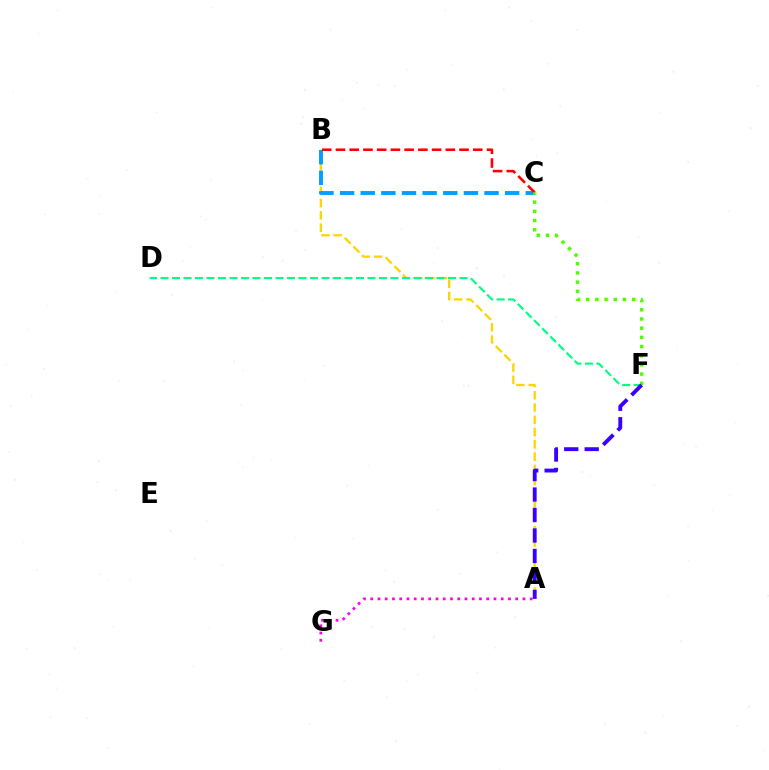{('A', 'B'): [{'color': '#ffd500', 'line_style': 'dashed', 'thickness': 1.67}], ('B', 'C'): [{'color': '#009eff', 'line_style': 'dashed', 'thickness': 2.8}, {'color': '#ff0000', 'line_style': 'dashed', 'thickness': 1.87}], ('D', 'F'): [{'color': '#00ff86', 'line_style': 'dashed', 'thickness': 1.56}], ('C', 'F'): [{'color': '#4fff00', 'line_style': 'dotted', 'thickness': 2.5}], ('A', 'F'): [{'color': '#3700ff', 'line_style': 'dashed', 'thickness': 2.78}], ('A', 'G'): [{'color': '#ff00ed', 'line_style': 'dotted', 'thickness': 1.97}]}